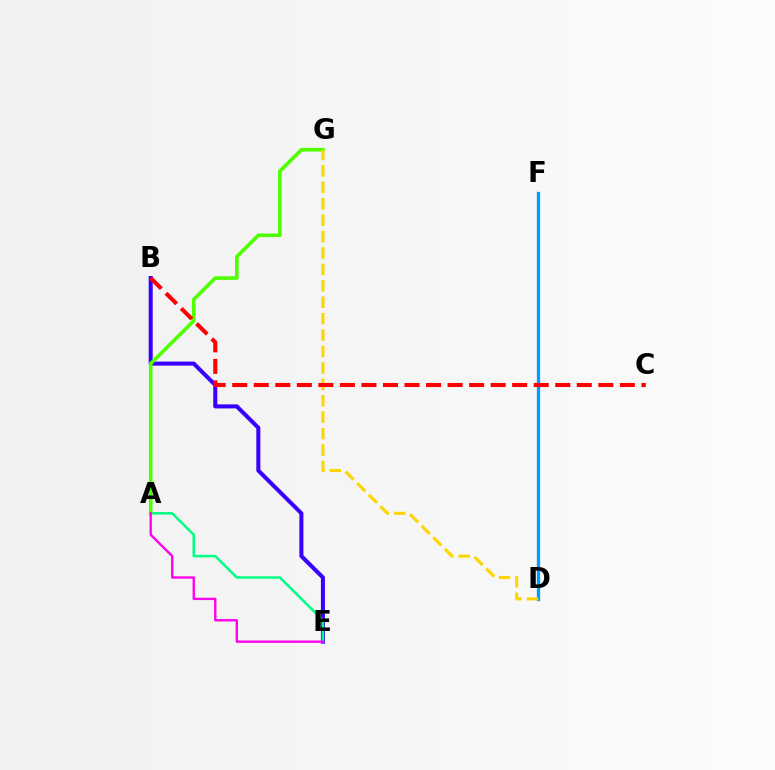{('D', 'F'): [{'color': '#009eff', 'line_style': 'solid', 'thickness': 2.38}], ('B', 'E'): [{'color': '#3700ff', 'line_style': 'solid', 'thickness': 2.91}], ('A', 'E'): [{'color': '#00ff86', 'line_style': 'solid', 'thickness': 1.8}, {'color': '#ff00ed', 'line_style': 'solid', 'thickness': 1.69}], ('A', 'G'): [{'color': '#4fff00', 'line_style': 'solid', 'thickness': 2.6}], ('D', 'G'): [{'color': '#ffd500', 'line_style': 'dashed', 'thickness': 2.23}], ('B', 'C'): [{'color': '#ff0000', 'line_style': 'dashed', 'thickness': 2.93}]}